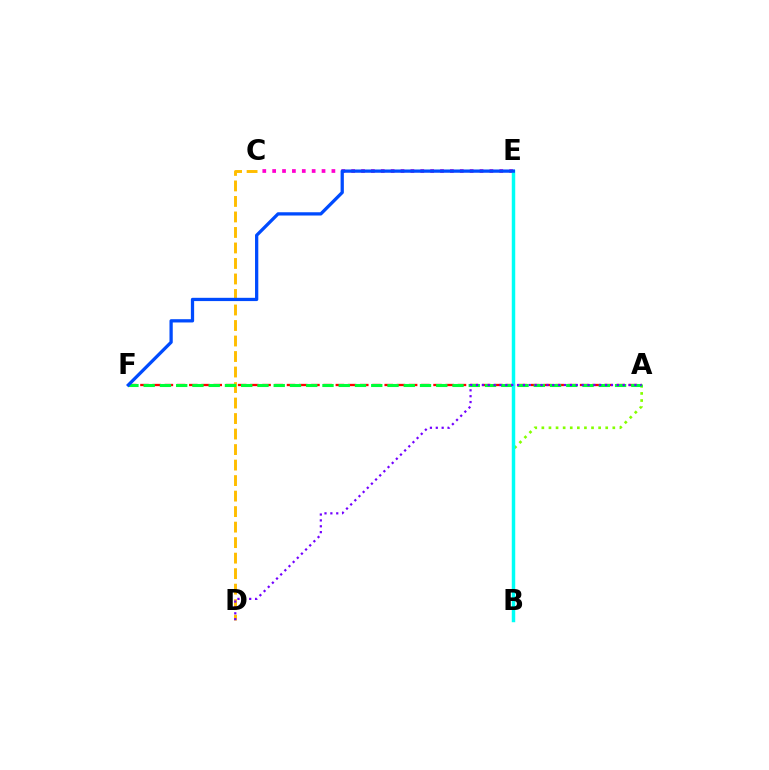{('C', 'D'): [{'color': '#ffbd00', 'line_style': 'dashed', 'thickness': 2.11}], ('C', 'E'): [{'color': '#ff00cf', 'line_style': 'dotted', 'thickness': 2.68}], ('A', 'B'): [{'color': '#84ff00', 'line_style': 'dotted', 'thickness': 1.93}], ('A', 'F'): [{'color': '#ff0000', 'line_style': 'dashed', 'thickness': 1.66}, {'color': '#00ff39', 'line_style': 'dashed', 'thickness': 2.21}], ('B', 'E'): [{'color': '#00fff6', 'line_style': 'solid', 'thickness': 2.48}], ('A', 'D'): [{'color': '#7200ff', 'line_style': 'dotted', 'thickness': 1.59}], ('E', 'F'): [{'color': '#004bff', 'line_style': 'solid', 'thickness': 2.35}]}